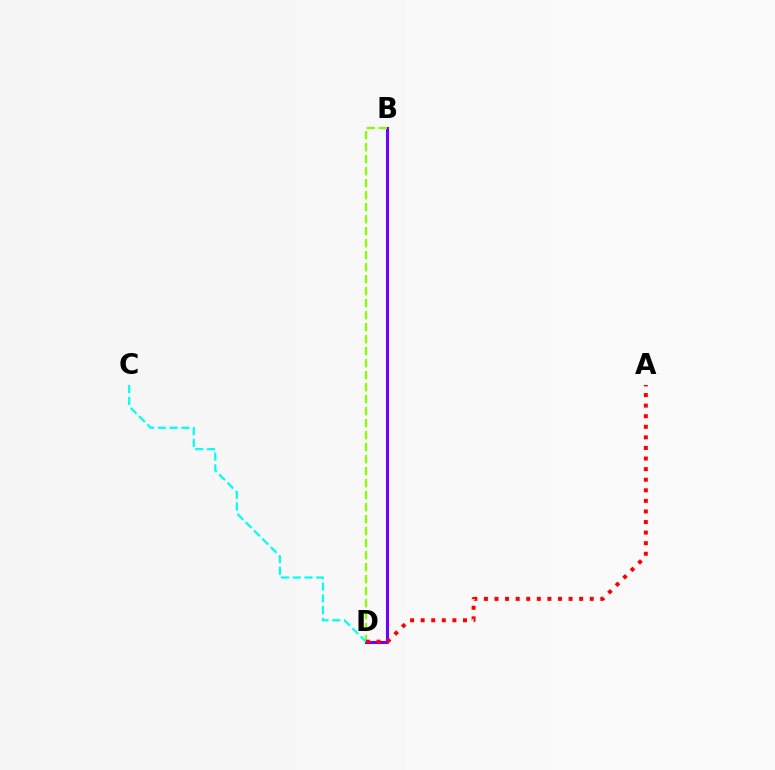{('B', 'D'): [{'color': '#7200ff', 'line_style': 'solid', 'thickness': 2.22}, {'color': '#84ff00', 'line_style': 'dashed', 'thickness': 1.63}], ('C', 'D'): [{'color': '#00fff6', 'line_style': 'dashed', 'thickness': 1.6}], ('A', 'D'): [{'color': '#ff0000', 'line_style': 'dotted', 'thickness': 2.88}]}